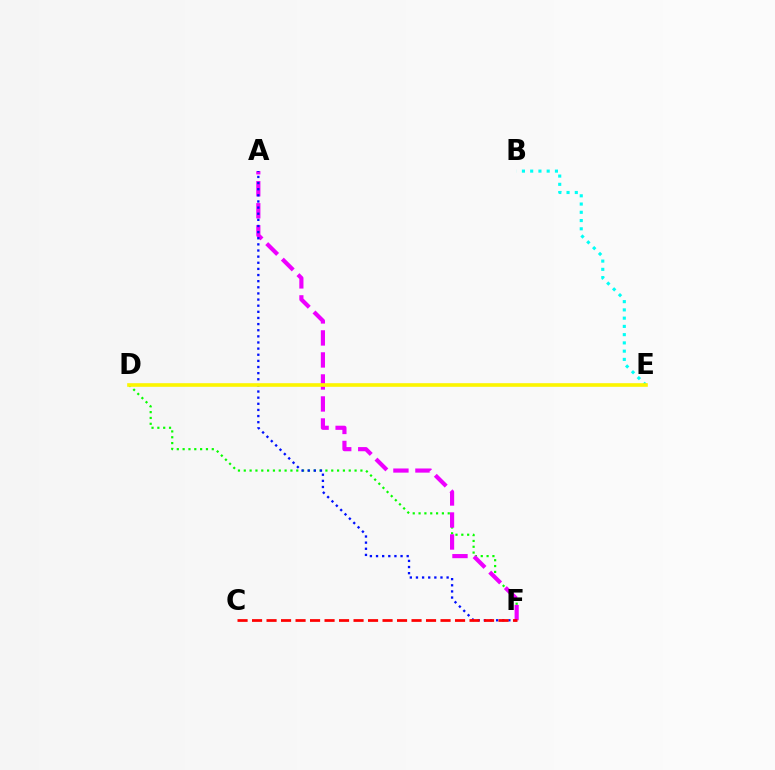{('B', 'E'): [{'color': '#00fff6', 'line_style': 'dotted', 'thickness': 2.24}], ('D', 'F'): [{'color': '#08ff00', 'line_style': 'dotted', 'thickness': 1.58}], ('A', 'F'): [{'color': '#ee00ff', 'line_style': 'dashed', 'thickness': 2.99}, {'color': '#0010ff', 'line_style': 'dotted', 'thickness': 1.67}], ('C', 'F'): [{'color': '#ff0000', 'line_style': 'dashed', 'thickness': 1.97}], ('D', 'E'): [{'color': '#fcf500', 'line_style': 'solid', 'thickness': 2.61}]}